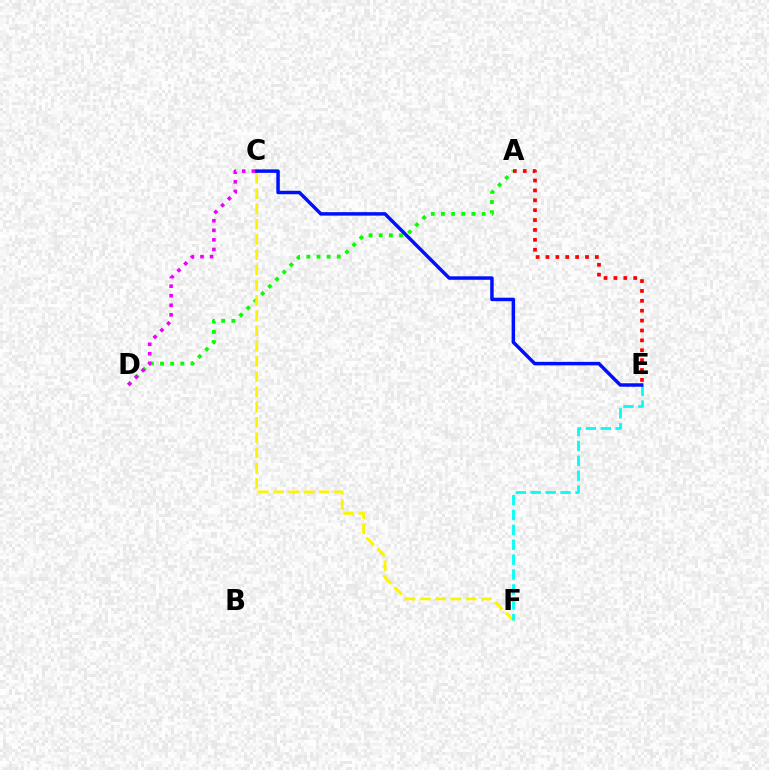{('A', 'D'): [{'color': '#08ff00', 'line_style': 'dotted', 'thickness': 2.76}], ('C', 'F'): [{'color': '#fcf500', 'line_style': 'dashed', 'thickness': 2.07}], ('E', 'F'): [{'color': '#00fff6', 'line_style': 'dashed', 'thickness': 2.02}], ('C', 'E'): [{'color': '#0010ff', 'line_style': 'solid', 'thickness': 2.51}], ('C', 'D'): [{'color': '#ee00ff', 'line_style': 'dotted', 'thickness': 2.6}], ('A', 'E'): [{'color': '#ff0000', 'line_style': 'dotted', 'thickness': 2.69}]}